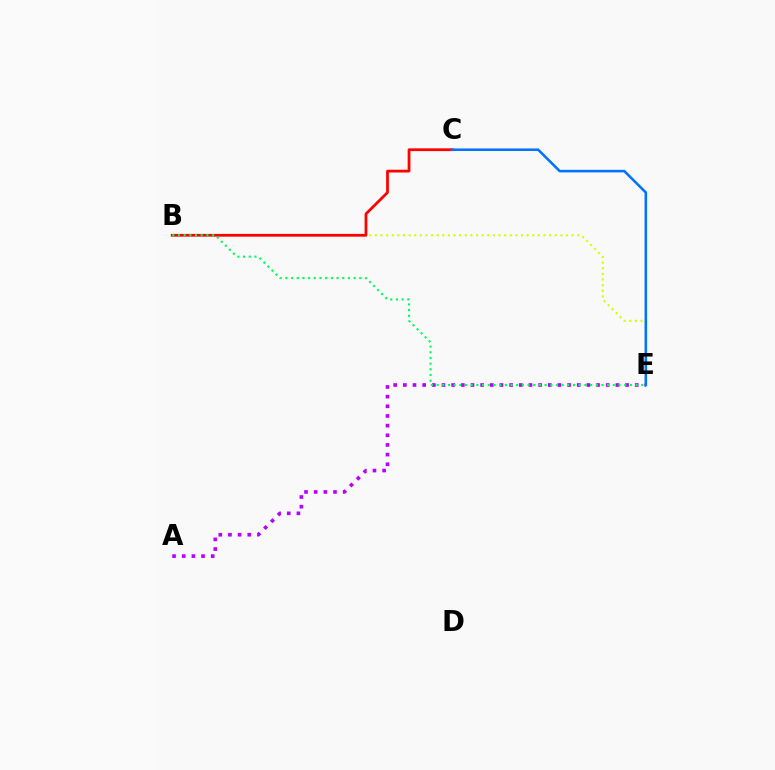{('B', 'E'): [{'color': '#d1ff00', 'line_style': 'dotted', 'thickness': 1.53}, {'color': '#00ff5c', 'line_style': 'dotted', 'thickness': 1.54}], ('A', 'E'): [{'color': '#b900ff', 'line_style': 'dotted', 'thickness': 2.62}], ('B', 'C'): [{'color': '#ff0000', 'line_style': 'solid', 'thickness': 1.99}], ('C', 'E'): [{'color': '#0074ff', 'line_style': 'solid', 'thickness': 1.85}]}